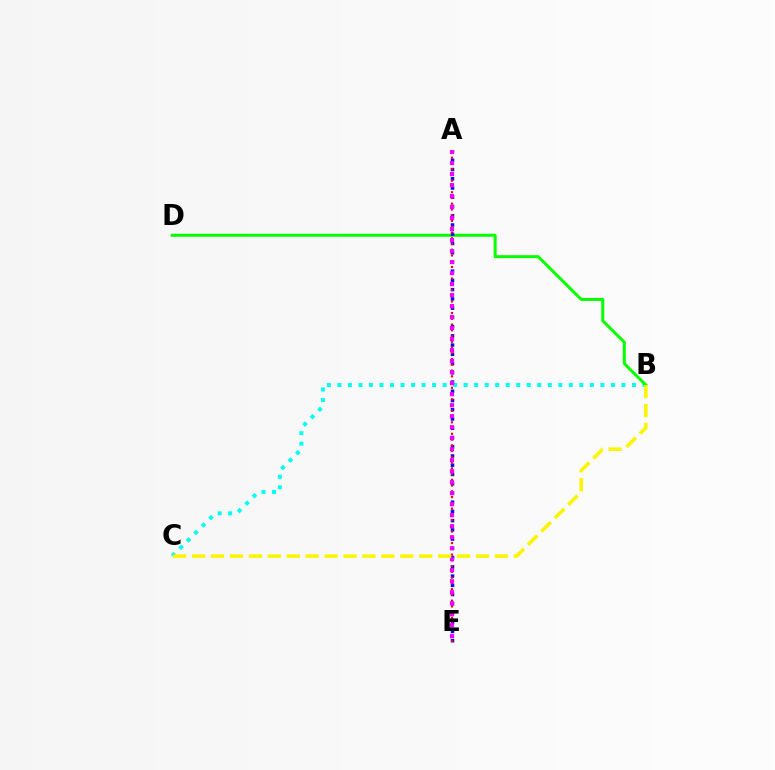{('B', 'C'): [{'color': '#00fff6', 'line_style': 'dotted', 'thickness': 2.86}, {'color': '#fcf500', 'line_style': 'dashed', 'thickness': 2.57}], ('B', 'D'): [{'color': '#08ff00', 'line_style': 'solid', 'thickness': 2.17}], ('A', 'E'): [{'color': '#0010ff', 'line_style': 'dotted', 'thickness': 2.51}, {'color': '#ff0000', 'line_style': 'dotted', 'thickness': 1.56}, {'color': '#ee00ff', 'line_style': 'dotted', 'thickness': 2.99}]}